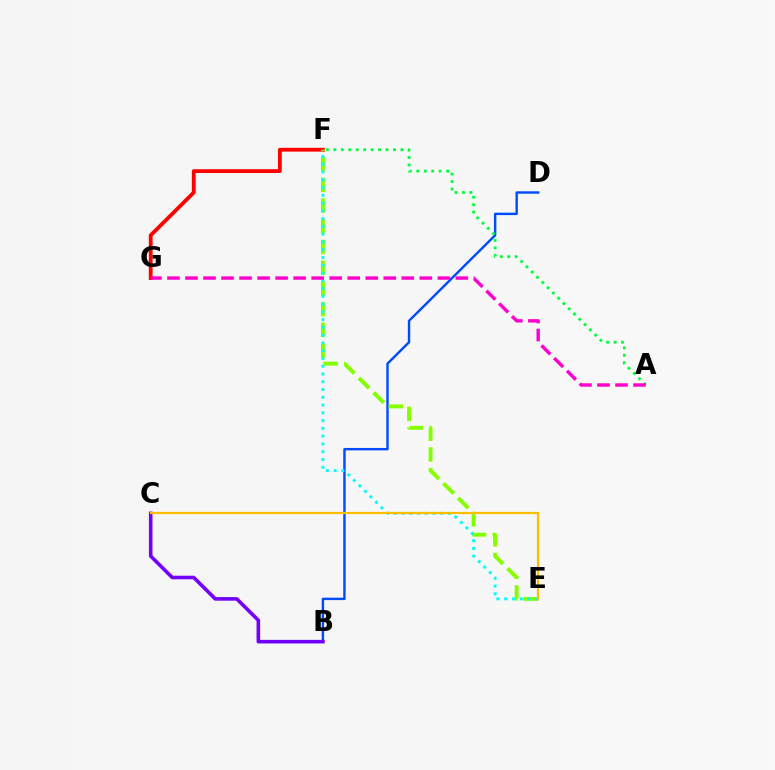{('B', 'D'): [{'color': '#004bff', 'line_style': 'solid', 'thickness': 1.74}], ('B', 'C'): [{'color': '#7200ff', 'line_style': 'solid', 'thickness': 2.58}], ('F', 'G'): [{'color': '#ff0000', 'line_style': 'solid', 'thickness': 2.73}], ('E', 'F'): [{'color': '#84ff00', 'line_style': 'dashed', 'thickness': 2.81}, {'color': '#00fff6', 'line_style': 'dotted', 'thickness': 2.11}], ('C', 'E'): [{'color': '#ffbd00', 'line_style': 'solid', 'thickness': 1.59}], ('A', 'F'): [{'color': '#00ff39', 'line_style': 'dotted', 'thickness': 2.02}], ('A', 'G'): [{'color': '#ff00cf', 'line_style': 'dashed', 'thickness': 2.45}]}